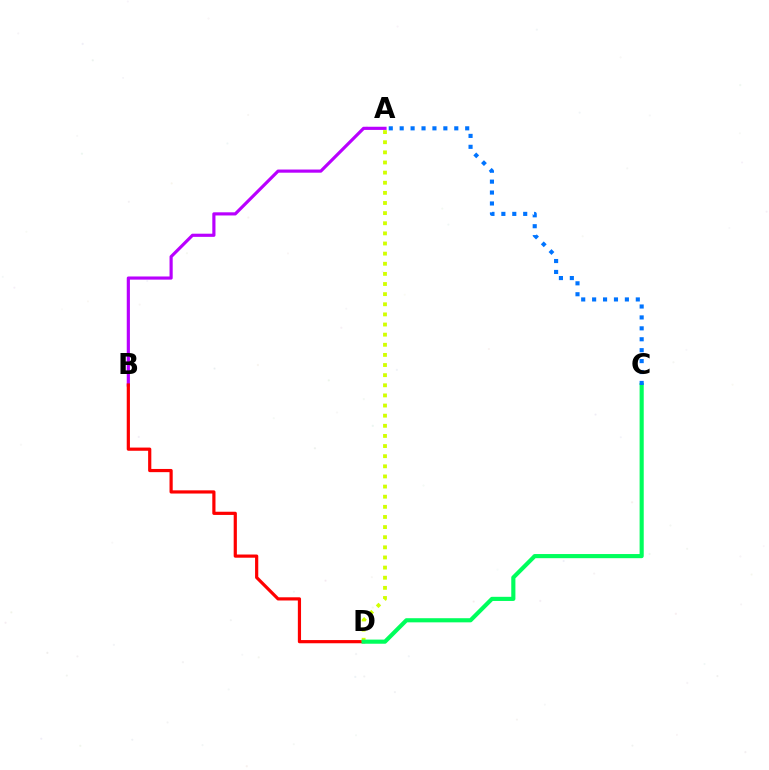{('A', 'B'): [{'color': '#b900ff', 'line_style': 'solid', 'thickness': 2.27}], ('B', 'D'): [{'color': '#ff0000', 'line_style': 'solid', 'thickness': 2.3}], ('A', 'D'): [{'color': '#d1ff00', 'line_style': 'dotted', 'thickness': 2.75}], ('C', 'D'): [{'color': '#00ff5c', 'line_style': 'solid', 'thickness': 2.98}], ('A', 'C'): [{'color': '#0074ff', 'line_style': 'dotted', 'thickness': 2.97}]}